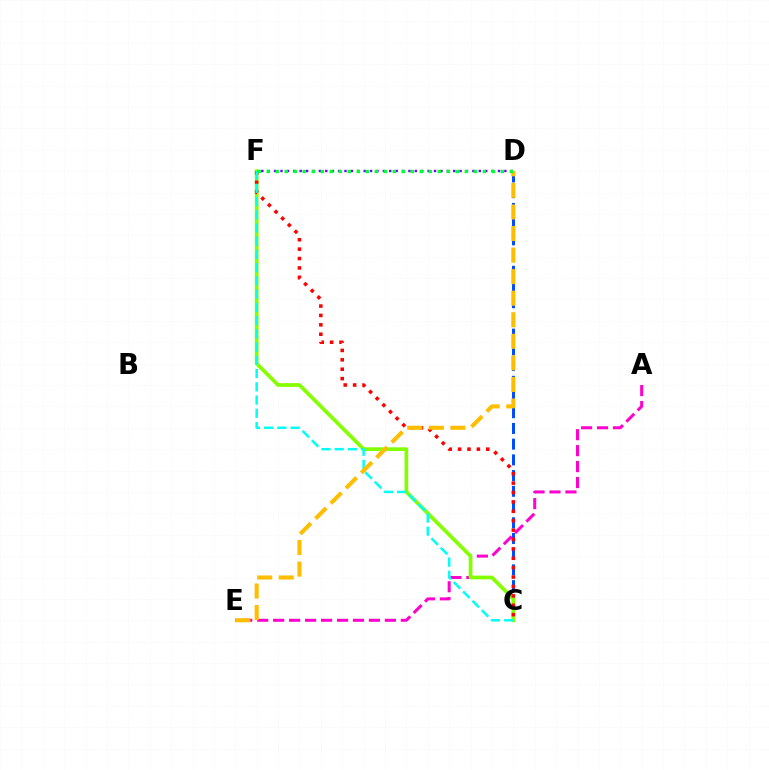{('C', 'D'): [{'color': '#004bff', 'line_style': 'dashed', 'thickness': 2.14}], ('A', 'E'): [{'color': '#ff00cf', 'line_style': 'dashed', 'thickness': 2.17}], ('C', 'F'): [{'color': '#84ff00', 'line_style': 'solid', 'thickness': 2.67}, {'color': '#ff0000', 'line_style': 'dotted', 'thickness': 2.55}, {'color': '#00fff6', 'line_style': 'dashed', 'thickness': 1.8}], ('D', 'F'): [{'color': '#7200ff', 'line_style': 'dotted', 'thickness': 1.74}, {'color': '#00ff39', 'line_style': 'dotted', 'thickness': 2.45}], ('D', 'E'): [{'color': '#ffbd00', 'line_style': 'dashed', 'thickness': 2.93}]}